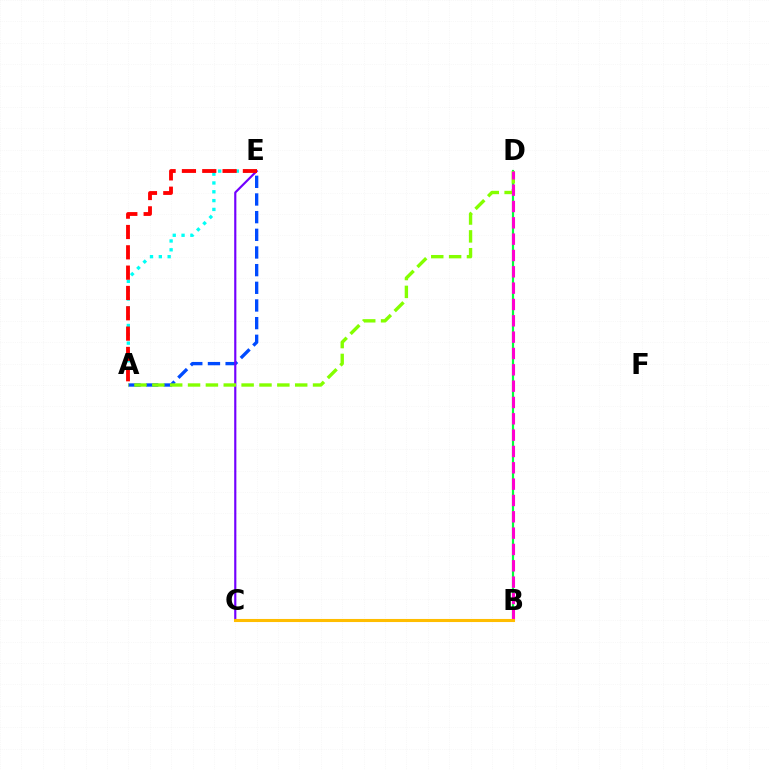{('A', 'E'): [{'color': '#004bff', 'line_style': 'dashed', 'thickness': 2.4}, {'color': '#00fff6', 'line_style': 'dotted', 'thickness': 2.4}, {'color': '#ff0000', 'line_style': 'dashed', 'thickness': 2.76}], ('B', 'D'): [{'color': '#00ff39', 'line_style': 'solid', 'thickness': 1.59}, {'color': '#ff00cf', 'line_style': 'dashed', 'thickness': 2.22}], ('C', 'E'): [{'color': '#7200ff', 'line_style': 'solid', 'thickness': 1.56}], ('A', 'D'): [{'color': '#84ff00', 'line_style': 'dashed', 'thickness': 2.43}], ('B', 'C'): [{'color': '#ffbd00', 'line_style': 'solid', 'thickness': 2.22}]}